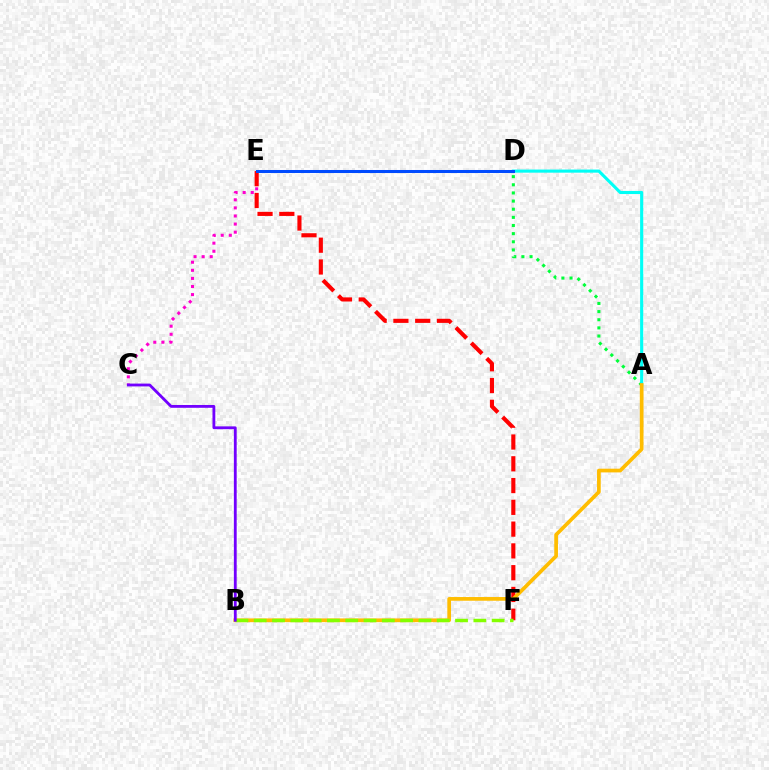{('A', 'D'): [{'color': '#00ff39', 'line_style': 'dotted', 'thickness': 2.21}, {'color': '#00fff6', 'line_style': 'solid', 'thickness': 2.23}], ('C', 'E'): [{'color': '#ff00cf', 'line_style': 'dotted', 'thickness': 2.2}], ('E', 'F'): [{'color': '#ff0000', 'line_style': 'dashed', 'thickness': 2.96}], ('D', 'E'): [{'color': '#004bff', 'line_style': 'solid', 'thickness': 2.18}], ('A', 'B'): [{'color': '#ffbd00', 'line_style': 'solid', 'thickness': 2.67}], ('B', 'F'): [{'color': '#84ff00', 'line_style': 'dashed', 'thickness': 2.49}], ('B', 'C'): [{'color': '#7200ff', 'line_style': 'solid', 'thickness': 2.03}]}